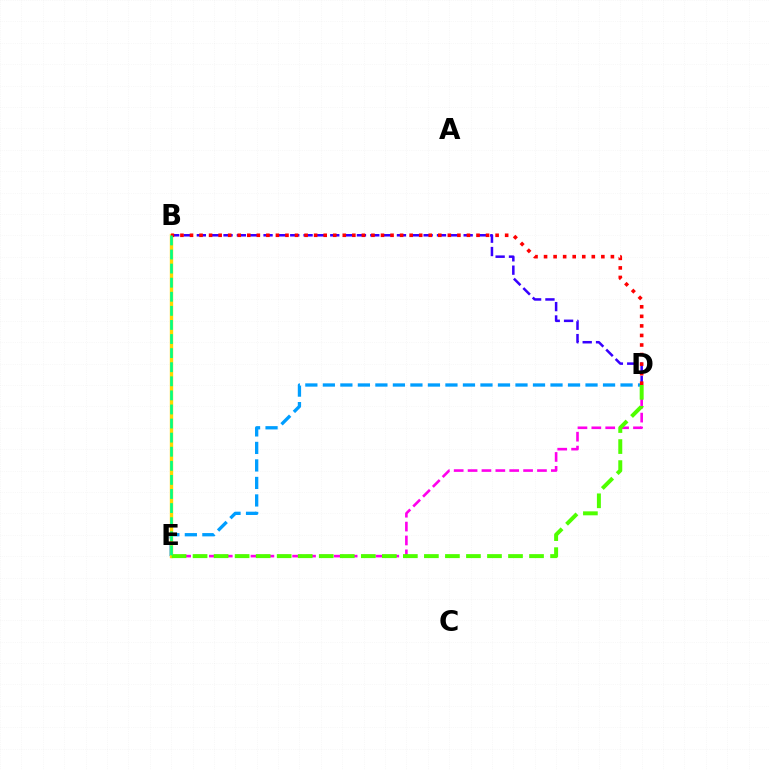{('D', 'E'): [{'color': '#ff00ed', 'line_style': 'dashed', 'thickness': 1.89}, {'color': '#009eff', 'line_style': 'dashed', 'thickness': 2.38}, {'color': '#4fff00', 'line_style': 'dashed', 'thickness': 2.86}], ('B', 'E'): [{'color': '#ffd500', 'line_style': 'solid', 'thickness': 2.43}, {'color': '#00ff86', 'line_style': 'dashed', 'thickness': 1.91}], ('B', 'D'): [{'color': '#3700ff', 'line_style': 'dashed', 'thickness': 1.81}, {'color': '#ff0000', 'line_style': 'dotted', 'thickness': 2.59}]}